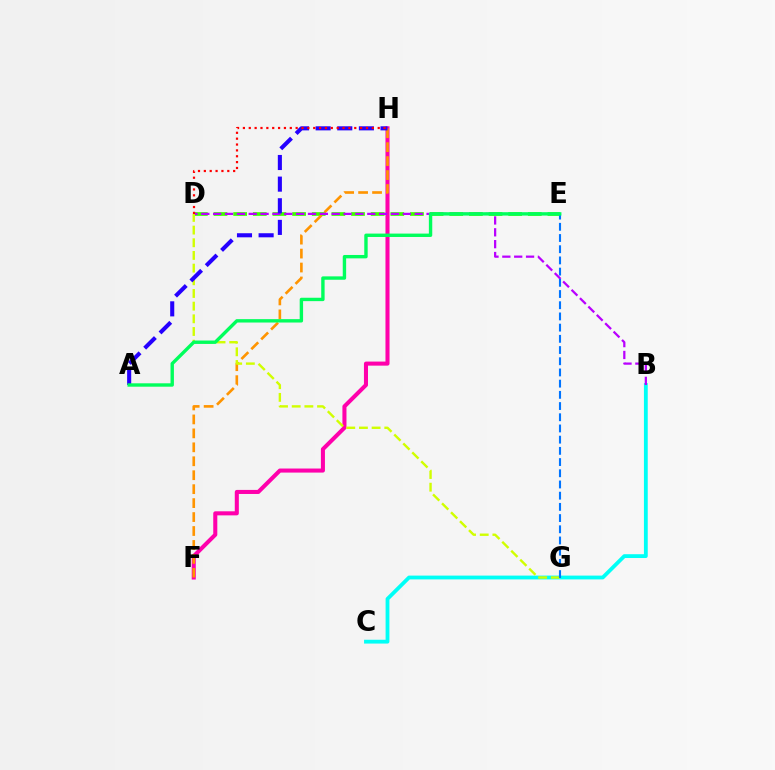{('B', 'C'): [{'color': '#00fff6', 'line_style': 'solid', 'thickness': 2.74}], ('D', 'E'): [{'color': '#3dff00', 'line_style': 'dashed', 'thickness': 2.67}], ('F', 'H'): [{'color': '#ff00ac', 'line_style': 'solid', 'thickness': 2.92}, {'color': '#ff9400', 'line_style': 'dashed', 'thickness': 1.9}], ('B', 'D'): [{'color': '#b900ff', 'line_style': 'dashed', 'thickness': 1.61}], ('D', 'G'): [{'color': '#d1ff00', 'line_style': 'dashed', 'thickness': 1.72}], ('A', 'H'): [{'color': '#2500ff', 'line_style': 'dashed', 'thickness': 2.94}], ('D', 'H'): [{'color': '#ff0000', 'line_style': 'dotted', 'thickness': 1.59}], ('E', 'G'): [{'color': '#0074ff', 'line_style': 'dashed', 'thickness': 1.52}], ('A', 'E'): [{'color': '#00ff5c', 'line_style': 'solid', 'thickness': 2.44}]}